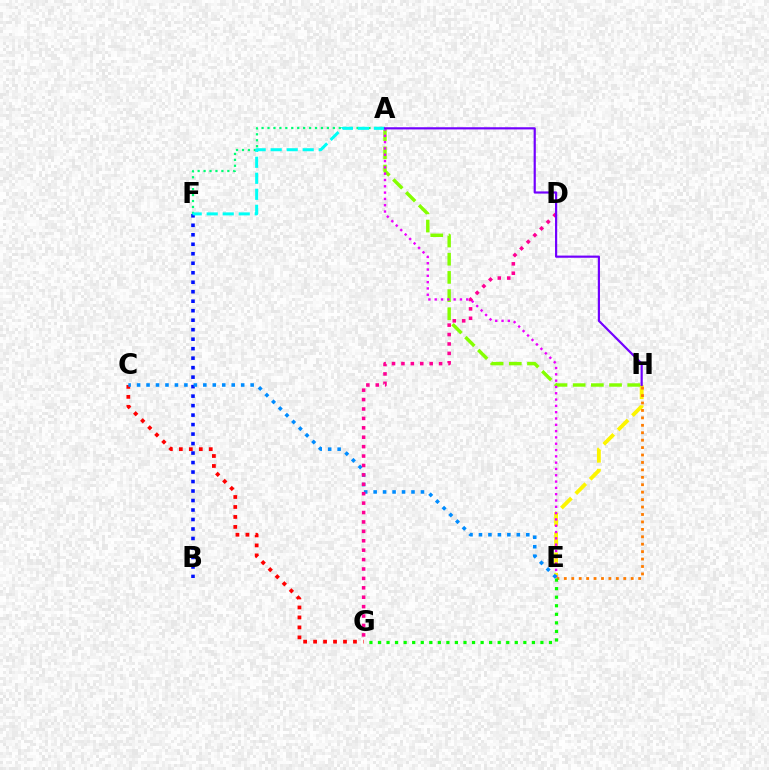{('E', 'H'): [{'color': '#fcf500', 'line_style': 'dashed', 'thickness': 2.76}, {'color': '#ff7c00', 'line_style': 'dotted', 'thickness': 2.02}], ('A', 'F'): [{'color': '#00ff74', 'line_style': 'dotted', 'thickness': 1.61}, {'color': '#00fff6', 'line_style': 'dashed', 'thickness': 2.18}], ('A', 'H'): [{'color': '#84ff00', 'line_style': 'dashed', 'thickness': 2.47}, {'color': '#7200ff', 'line_style': 'solid', 'thickness': 1.58}], ('B', 'F'): [{'color': '#0010ff', 'line_style': 'dotted', 'thickness': 2.58}], ('A', 'E'): [{'color': '#ee00ff', 'line_style': 'dotted', 'thickness': 1.71}], ('C', 'G'): [{'color': '#ff0000', 'line_style': 'dotted', 'thickness': 2.71}], ('E', 'G'): [{'color': '#08ff00', 'line_style': 'dotted', 'thickness': 2.32}], ('C', 'E'): [{'color': '#008cff', 'line_style': 'dotted', 'thickness': 2.57}], ('D', 'G'): [{'color': '#ff0094', 'line_style': 'dotted', 'thickness': 2.56}]}